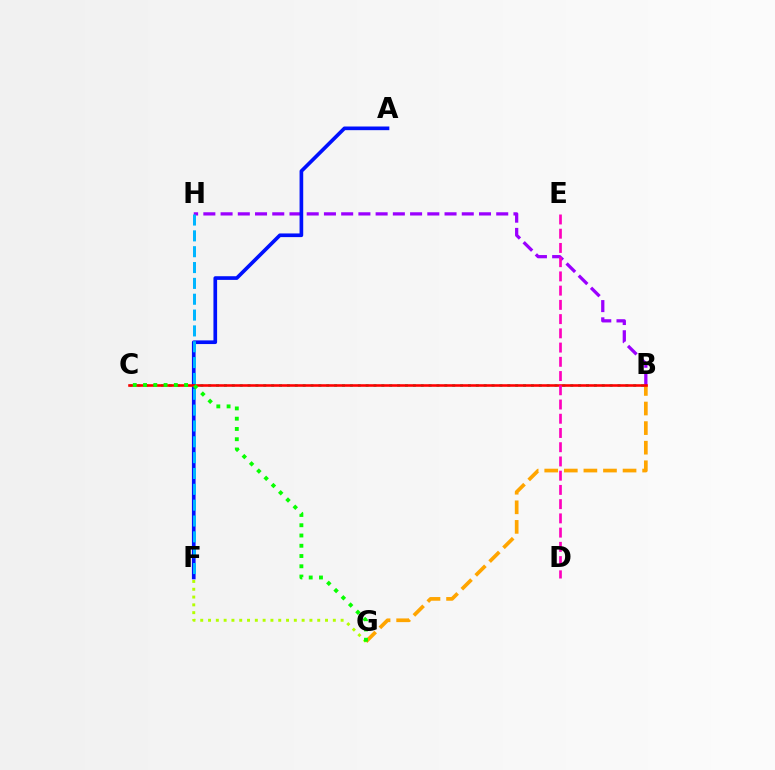{('B', 'C'): [{'color': '#00ff9d', 'line_style': 'dotted', 'thickness': 2.14}, {'color': '#ff0000', 'line_style': 'solid', 'thickness': 1.87}], ('B', 'G'): [{'color': '#ffa500', 'line_style': 'dashed', 'thickness': 2.66}], ('B', 'H'): [{'color': '#9b00ff', 'line_style': 'dashed', 'thickness': 2.34}], ('A', 'F'): [{'color': '#0010ff', 'line_style': 'solid', 'thickness': 2.64}], ('F', 'H'): [{'color': '#00b5ff', 'line_style': 'dashed', 'thickness': 2.15}], ('D', 'E'): [{'color': '#ff00bd', 'line_style': 'dashed', 'thickness': 1.93}], ('F', 'G'): [{'color': '#b3ff00', 'line_style': 'dotted', 'thickness': 2.12}], ('C', 'G'): [{'color': '#08ff00', 'line_style': 'dotted', 'thickness': 2.79}]}